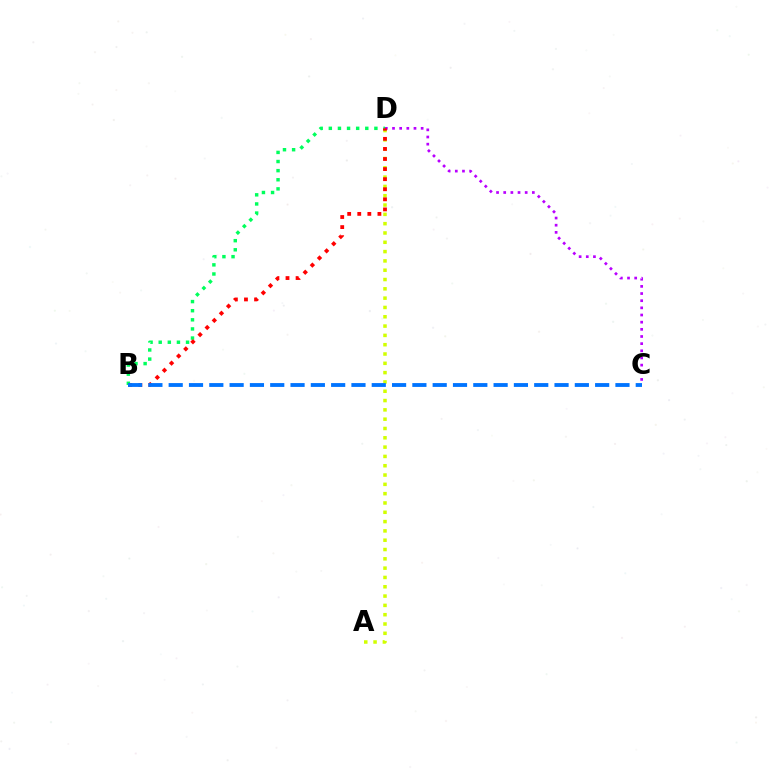{('A', 'D'): [{'color': '#d1ff00', 'line_style': 'dotted', 'thickness': 2.53}], ('C', 'D'): [{'color': '#b900ff', 'line_style': 'dotted', 'thickness': 1.94}], ('B', 'D'): [{'color': '#00ff5c', 'line_style': 'dotted', 'thickness': 2.48}, {'color': '#ff0000', 'line_style': 'dotted', 'thickness': 2.74}], ('B', 'C'): [{'color': '#0074ff', 'line_style': 'dashed', 'thickness': 2.76}]}